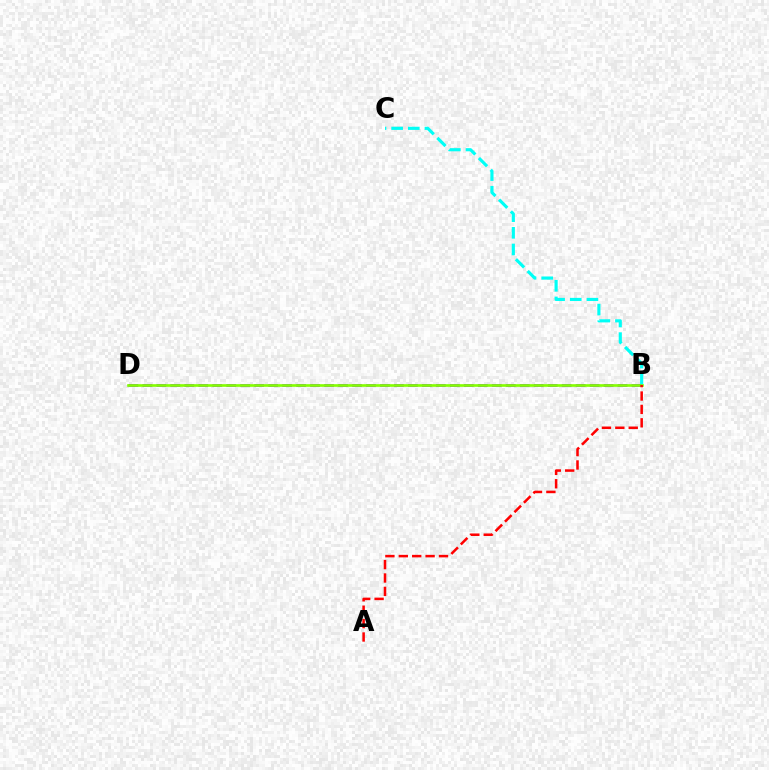{('B', 'C'): [{'color': '#00fff6', 'line_style': 'dashed', 'thickness': 2.26}], ('B', 'D'): [{'color': '#7200ff', 'line_style': 'dashed', 'thickness': 1.9}, {'color': '#84ff00', 'line_style': 'solid', 'thickness': 1.91}], ('A', 'B'): [{'color': '#ff0000', 'line_style': 'dashed', 'thickness': 1.82}]}